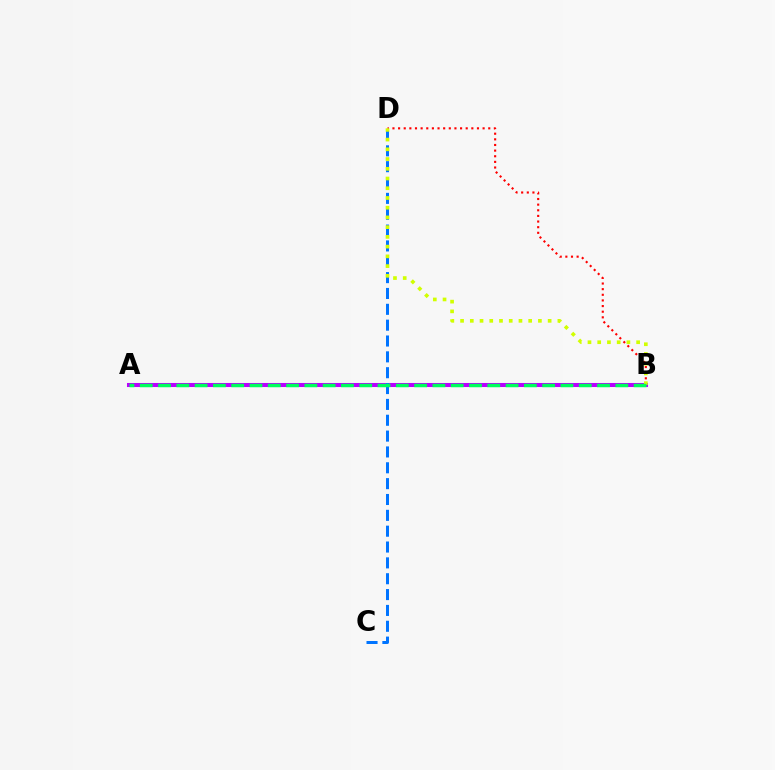{('A', 'B'): [{'color': '#b900ff', 'line_style': 'solid', 'thickness': 2.91}, {'color': '#00ff5c', 'line_style': 'dashed', 'thickness': 2.49}], ('B', 'D'): [{'color': '#ff0000', 'line_style': 'dotted', 'thickness': 1.53}, {'color': '#d1ff00', 'line_style': 'dotted', 'thickness': 2.64}], ('C', 'D'): [{'color': '#0074ff', 'line_style': 'dashed', 'thickness': 2.15}]}